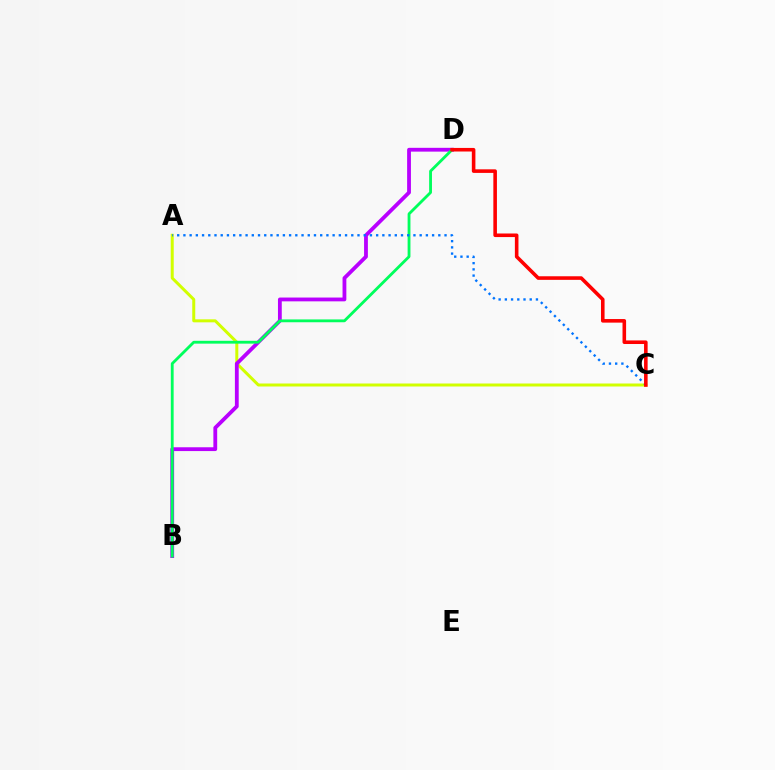{('A', 'C'): [{'color': '#d1ff00', 'line_style': 'solid', 'thickness': 2.16}, {'color': '#0074ff', 'line_style': 'dotted', 'thickness': 1.69}], ('B', 'D'): [{'color': '#b900ff', 'line_style': 'solid', 'thickness': 2.74}, {'color': '#00ff5c', 'line_style': 'solid', 'thickness': 2.03}], ('C', 'D'): [{'color': '#ff0000', 'line_style': 'solid', 'thickness': 2.58}]}